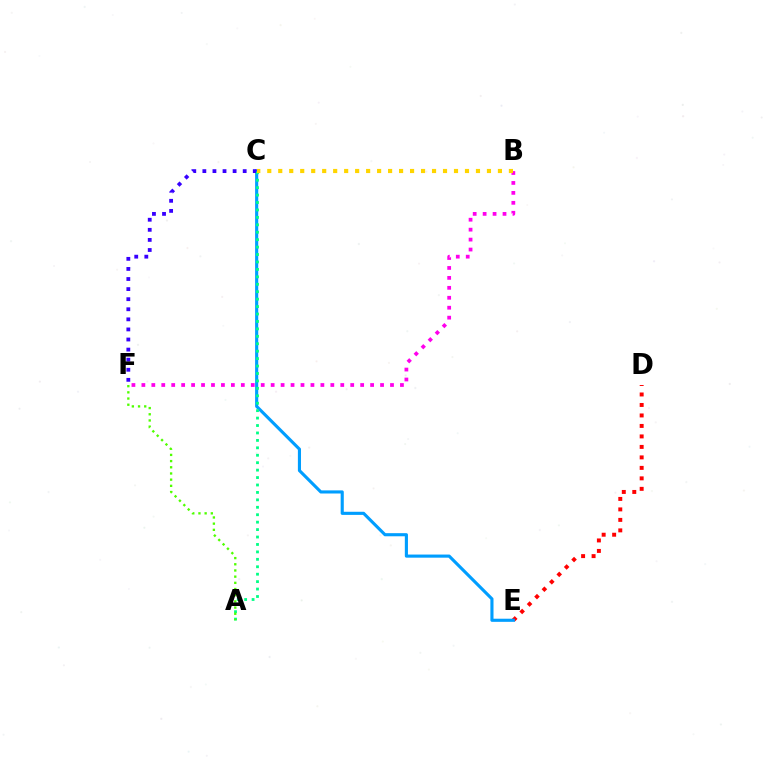{('D', 'E'): [{'color': '#ff0000', 'line_style': 'dotted', 'thickness': 2.85}], ('C', 'E'): [{'color': '#009eff', 'line_style': 'solid', 'thickness': 2.25}], ('B', 'F'): [{'color': '#ff00ed', 'line_style': 'dotted', 'thickness': 2.7}], ('C', 'F'): [{'color': '#3700ff', 'line_style': 'dotted', 'thickness': 2.74}], ('A', 'C'): [{'color': '#00ff86', 'line_style': 'dotted', 'thickness': 2.02}], ('A', 'F'): [{'color': '#4fff00', 'line_style': 'dotted', 'thickness': 1.68}], ('B', 'C'): [{'color': '#ffd500', 'line_style': 'dotted', 'thickness': 2.98}]}